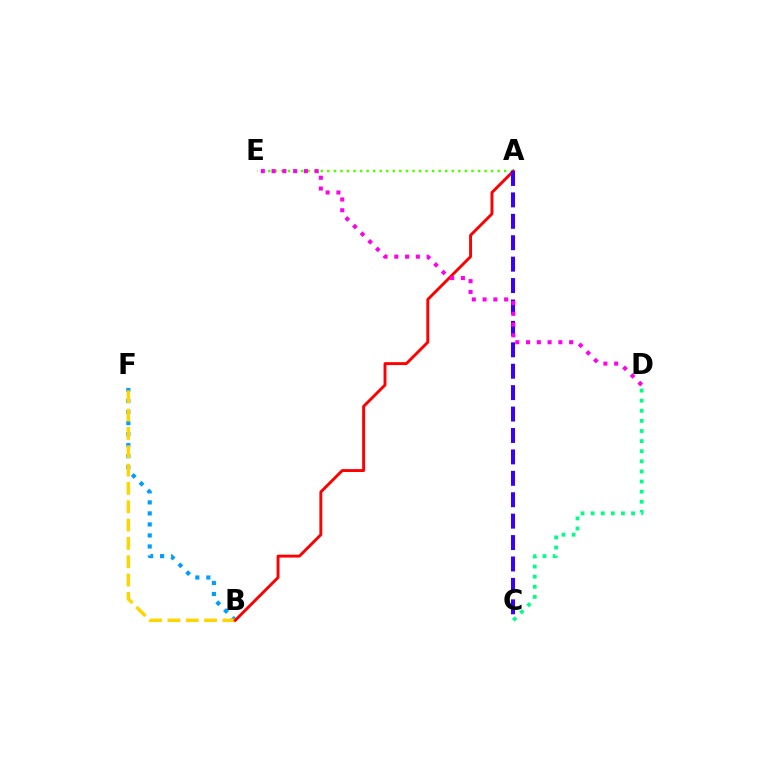{('B', 'F'): [{'color': '#009eff', 'line_style': 'dotted', 'thickness': 2.99}, {'color': '#ffd500', 'line_style': 'dashed', 'thickness': 2.49}], ('A', 'E'): [{'color': '#4fff00', 'line_style': 'dotted', 'thickness': 1.78}], ('A', 'B'): [{'color': '#ff0000', 'line_style': 'solid', 'thickness': 2.09}], ('C', 'D'): [{'color': '#00ff86', 'line_style': 'dotted', 'thickness': 2.75}], ('A', 'C'): [{'color': '#3700ff', 'line_style': 'dashed', 'thickness': 2.91}], ('D', 'E'): [{'color': '#ff00ed', 'line_style': 'dotted', 'thickness': 2.93}]}